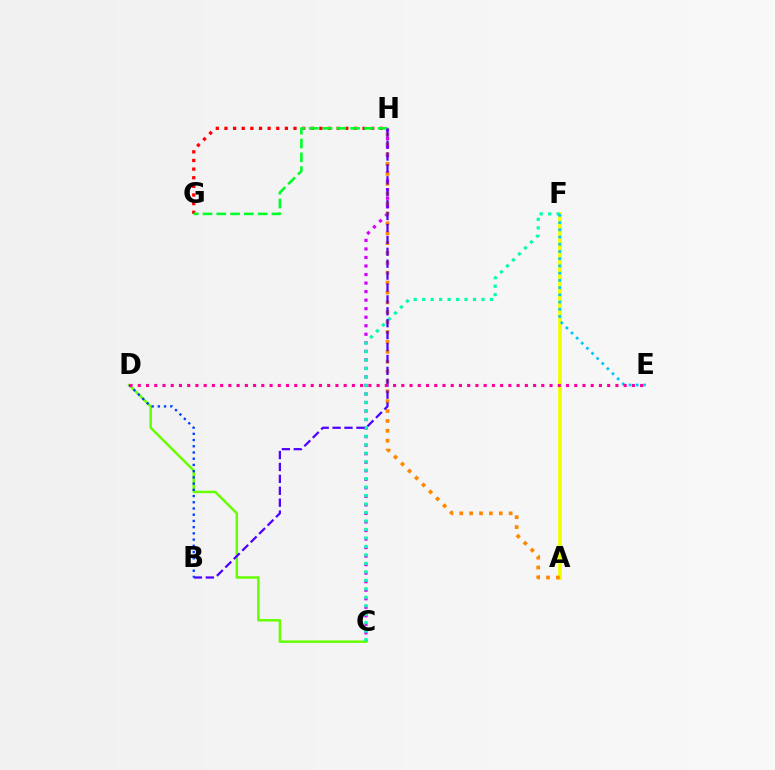{('G', 'H'): [{'color': '#ff0000', 'line_style': 'dotted', 'thickness': 2.35}, {'color': '#00ff27', 'line_style': 'dashed', 'thickness': 1.87}], ('A', 'F'): [{'color': '#eeff00', 'line_style': 'solid', 'thickness': 2.69}], ('C', 'H'): [{'color': '#d600ff', 'line_style': 'dotted', 'thickness': 2.32}], ('C', 'D'): [{'color': '#66ff00', 'line_style': 'solid', 'thickness': 1.77}], ('A', 'H'): [{'color': '#ff8800', 'line_style': 'dotted', 'thickness': 2.68}], ('C', 'F'): [{'color': '#00ffaf', 'line_style': 'dotted', 'thickness': 2.3}], ('B', 'H'): [{'color': '#4f00ff', 'line_style': 'dashed', 'thickness': 1.62}], ('B', 'D'): [{'color': '#003fff', 'line_style': 'dotted', 'thickness': 1.69}], ('E', 'F'): [{'color': '#00c7ff', 'line_style': 'dotted', 'thickness': 1.96}], ('D', 'E'): [{'color': '#ff00a0', 'line_style': 'dotted', 'thickness': 2.24}]}